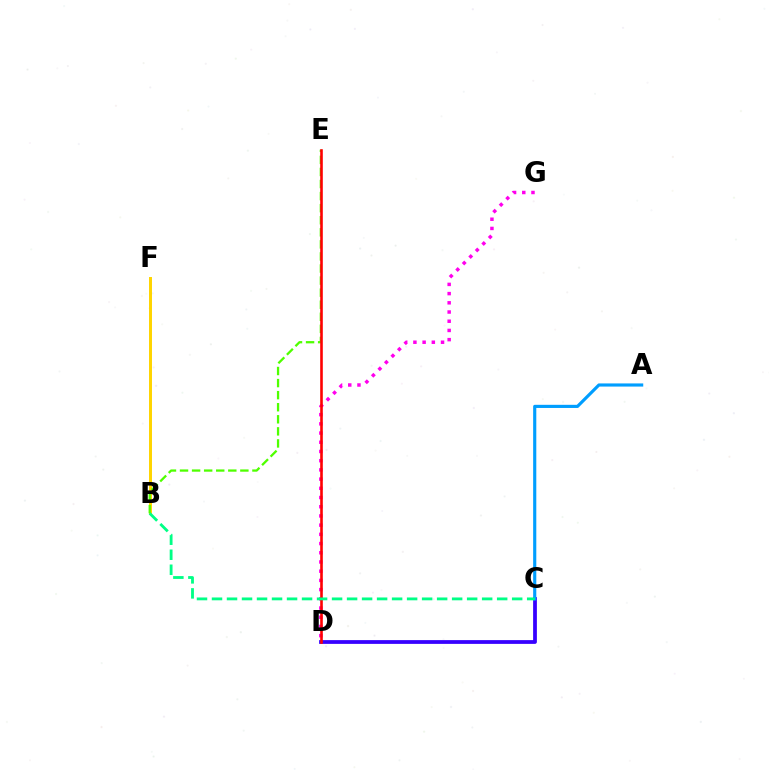{('B', 'F'): [{'color': '#ffd500', 'line_style': 'solid', 'thickness': 2.14}], ('D', 'G'): [{'color': '#ff00ed', 'line_style': 'dotted', 'thickness': 2.5}], ('C', 'D'): [{'color': '#3700ff', 'line_style': 'solid', 'thickness': 2.71}], ('A', 'C'): [{'color': '#009eff', 'line_style': 'solid', 'thickness': 2.27}], ('B', 'E'): [{'color': '#4fff00', 'line_style': 'dashed', 'thickness': 1.64}], ('D', 'E'): [{'color': '#ff0000', 'line_style': 'solid', 'thickness': 1.87}], ('B', 'C'): [{'color': '#00ff86', 'line_style': 'dashed', 'thickness': 2.04}]}